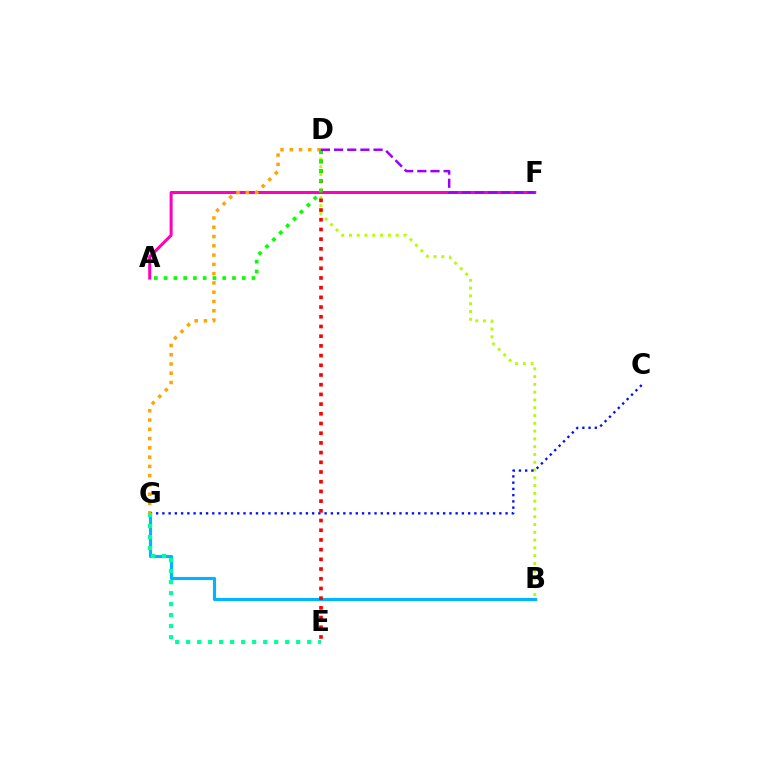{('B', 'D'): [{'color': '#b3ff00', 'line_style': 'dotted', 'thickness': 2.11}], ('B', 'G'): [{'color': '#00b5ff', 'line_style': 'solid', 'thickness': 2.26}], ('A', 'F'): [{'color': '#ff00bd', 'line_style': 'solid', 'thickness': 2.18}], ('C', 'G'): [{'color': '#0010ff', 'line_style': 'dotted', 'thickness': 1.7}], ('E', 'G'): [{'color': '#00ff9d', 'line_style': 'dotted', 'thickness': 2.99}], ('D', 'E'): [{'color': '#ff0000', 'line_style': 'dotted', 'thickness': 2.64}], ('D', 'G'): [{'color': '#ffa500', 'line_style': 'dotted', 'thickness': 2.52}], ('A', 'D'): [{'color': '#08ff00', 'line_style': 'dotted', 'thickness': 2.65}], ('D', 'F'): [{'color': '#9b00ff', 'line_style': 'dashed', 'thickness': 1.79}]}